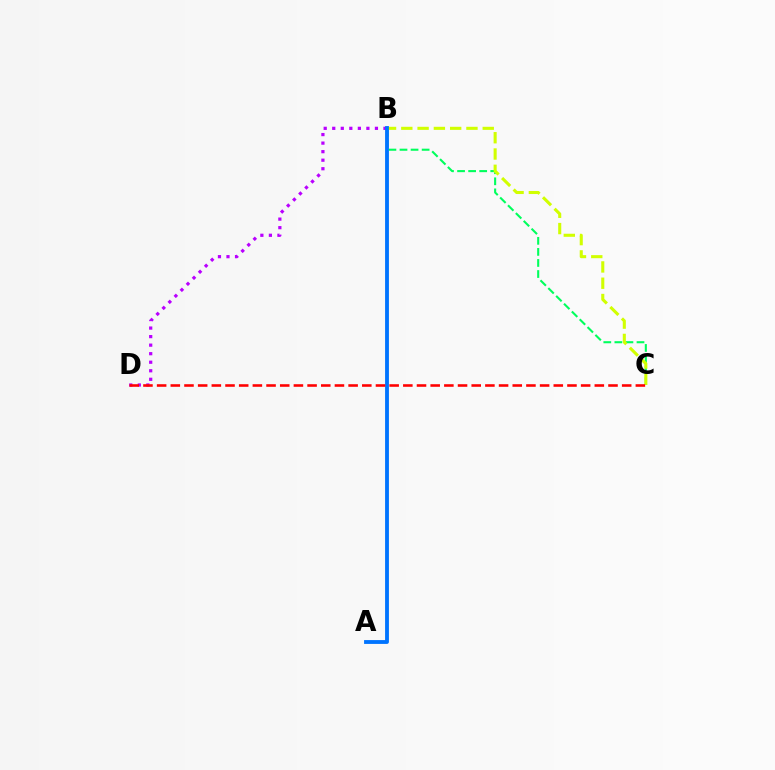{('B', 'C'): [{'color': '#00ff5c', 'line_style': 'dashed', 'thickness': 1.5}, {'color': '#d1ff00', 'line_style': 'dashed', 'thickness': 2.21}], ('B', 'D'): [{'color': '#b900ff', 'line_style': 'dotted', 'thickness': 2.32}], ('A', 'B'): [{'color': '#0074ff', 'line_style': 'solid', 'thickness': 2.76}], ('C', 'D'): [{'color': '#ff0000', 'line_style': 'dashed', 'thickness': 1.86}]}